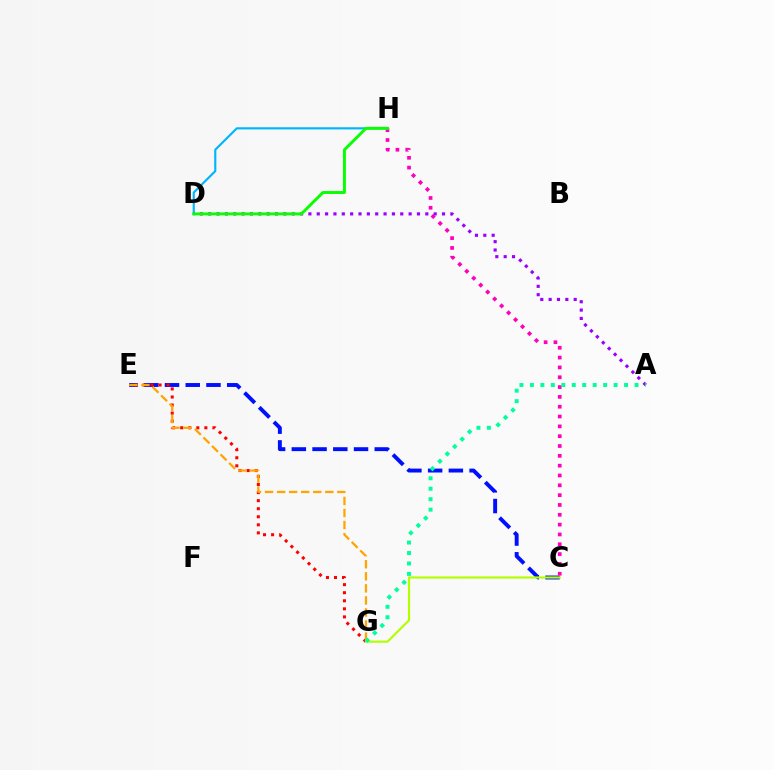{('C', 'E'): [{'color': '#0010ff', 'line_style': 'dashed', 'thickness': 2.82}], ('E', 'G'): [{'color': '#ff0000', 'line_style': 'dotted', 'thickness': 2.19}, {'color': '#ffa500', 'line_style': 'dashed', 'thickness': 1.64}], ('C', 'H'): [{'color': '#ff00bd', 'line_style': 'dotted', 'thickness': 2.67}], ('D', 'H'): [{'color': '#00b5ff', 'line_style': 'solid', 'thickness': 1.54}, {'color': '#08ff00', 'line_style': 'solid', 'thickness': 2.11}], ('A', 'D'): [{'color': '#9b00ff', 'line_style': 'dotted', 'thickness': 2.27}], ('C', 'G'): [{'color': '#b3ff00', 'line_style': 'solid', 'thickness': 1.56}], ('A', 'G'): [{'color': '#00ff9d', 'line_style': 'dotted', 'thickness': 2.84}]}